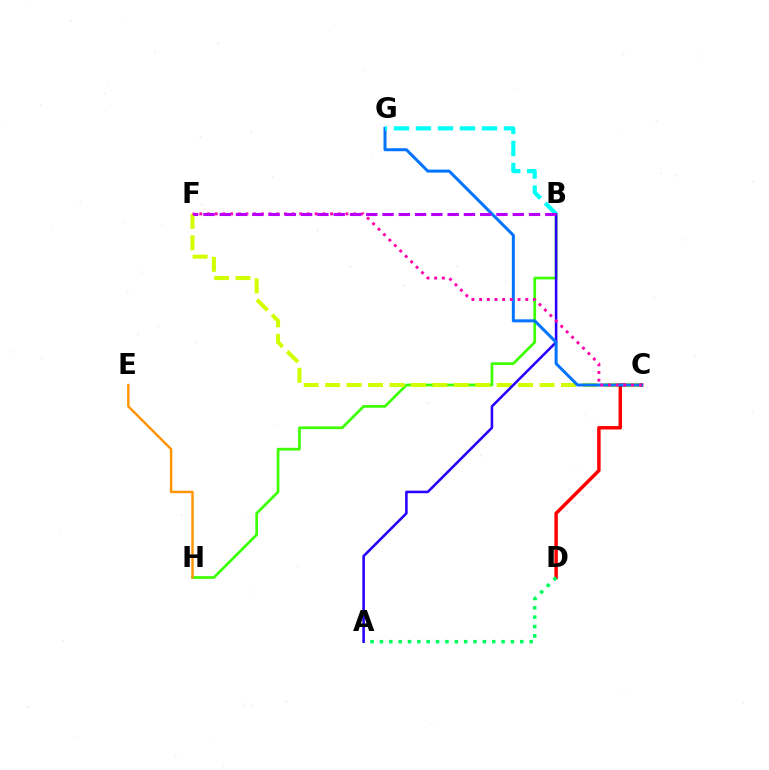{('B', 'H'): [{'color': '#3dff00', 'line_style': 'solid', 'thickness': 1.95}], ('C', 'D'): [{'color': '#ff0000', 'line_style': 'solid', 'thickness': 2.49}], ('C', 'F'): [{'color': '#d1ff00', 'line_style': 'dashed', 'thickness': 2.91}, {'color': '#ff00ac', 'line_style': 'dotted', 'thickness': 2.09}], ('A', 'D'): [{'color': '#00ff5c', 'line_style': 'dotted', 'thickness': 2.54}], ('A', 'B'): [{'color': '#2500ff', 'line_style': 'solid', 'thickness': 1.84}], ('C', 'G'): [{'color': '#0074ff', 'line_style': 'solid', 'thickness': 2.16}], ('E', 'H'): [{'color': '#ff9400', 'line_style': 'solid', 'thickness': 1.74}], ('B', 'G'): [{'color': '#00fff6', 'line_style': 'dashed', 'thickness': 2.99}], ('B', 'F'): [{'color': '#b900ff', 'line_style': 'dashed', 'thickness': 2.21}]}